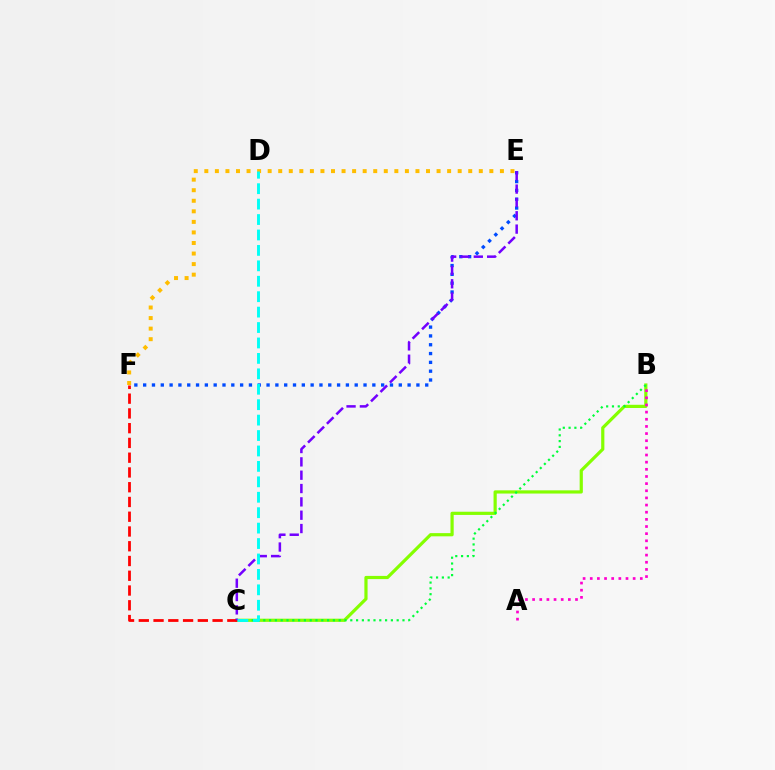{('B', 'C'): [{'color': '#84ff00', 'line_style': 'solid', 'thickness': 2.3}, {'color': '#00ff39', 'line_style': 'dotted', 'thickness': 1.58}], ('C', 'F'): [{'color': '#ff0000', 'line_style': 'dashed', 'thickness': 2.0}], ('A', 'B'): [{'color': '#ff00cf', 'line_style': 'dotted', 'thickness': 1.94}], ('E', 'F'): [{'color': '#ffbd00', 'line_style': 'dotted', 'thickness': 2.87}, {'color': '#004bff', 'line_style': 'dotted', 'thickness': 2.39}], ('C', 'E'): [{'color': '#7200ff', 'line_style': 'dashed', 'thickness': 1.81}], ('C', 'D'): [{'color': '#00fff6', 'line_style': 'dashed', 'thickness': 2.1}]}